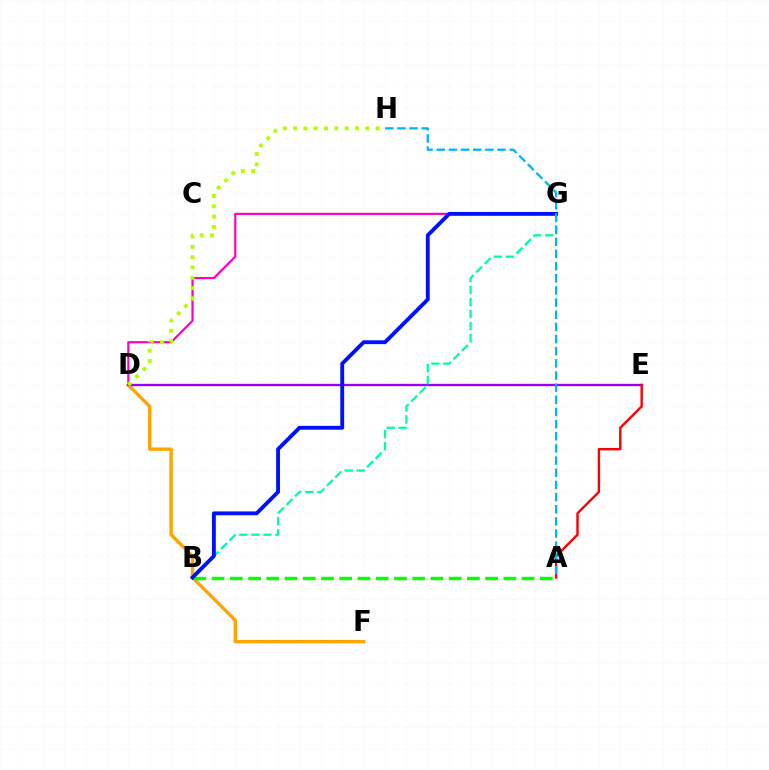{('D', 'F'): [{'color': '#ffa500', 'line_style': 'solid', 'thickness': 2.44}], ('D', 'E'): [{'color': '#9b00ff', 'line_style': 'solid', 'thickness': 1.68}], ('A', 'E'): [{'color': '#ff0000', 'line_style': 'solid', 'thickness': 1.73}], ('A', 'B'): [{'color': '#08ff00', 'line_style': 'dashed', 'thickness': 2.48}], ('D', 'G'): [{'color': '#ff00bd', 'line_style': 'solid', 'thickness': 1.57}], ('D', 'H'): [{'color': '#b3ff00', 'line_style': 'dotted', 'thickness': 2.8}], ('B', 'G'): [{'color': '#00ff9d', 'line_style': 'dashed', 'thickness': 1.64}, {'color': '#0010ff', 'line_style': 'solid', 'thickness': 2.77}], ('A', 'H'): [{'color': '#00b5ff', 'line_style': 'dashed', 'thickness': 1.65}]}